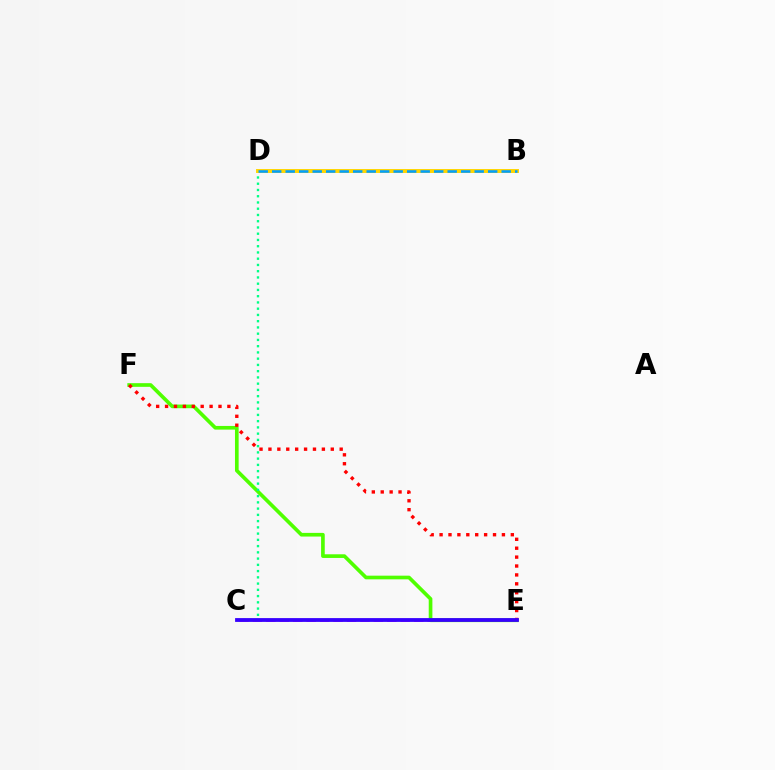{('C', 'E'): [{'color': '#ff00ed', 'line_style': 'dashed', 'thickness': 1.83}, {'color': '#3700ff', 'line_style': 'solid', 'thickness': 2.73}], ('E', 'F'): [{'color': '#4fff00', 'line_style': 'solid', 'thickness': 2.64}, {'color': '#ff0000', 'line_style': 'dotted', 'thickness': 2.42}], ('C', 'D'): [{'color': '#00ff86', 'line_style': 'dotted', 'thickness': 1.7}], ('B', 'D'): [{'color': '#ffd500', 'line_style': 'solid', 'thickness': 2.84}, {'color': '#009eff', 'line_style': 'dashed', 'thickness': 1.83}]}